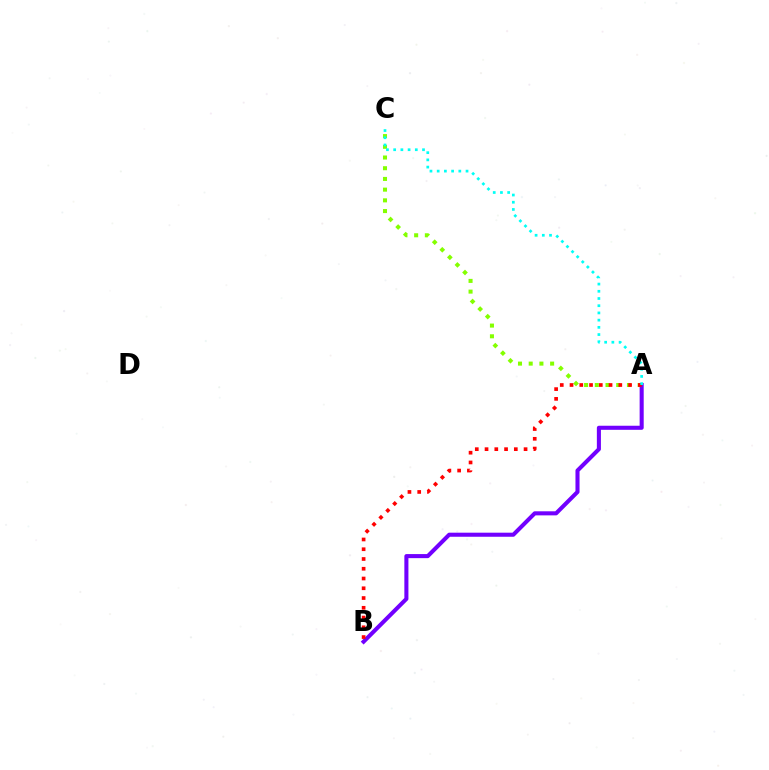{('A', 'C'): [{'color': '#84ff00', 'line_style': 'dotted', 'thickness': 2.91}, {'color': '#00fff6', 'line_style': 'dotted', 'thickness': 1.96}], ('A', 'B'): [{'color': '#7200ff', 'line_style': 'solid', 'thickness': 2.93}, {'color': '#ff0000', 'line_style': 'dotted', 'thickness': 2.65}]}